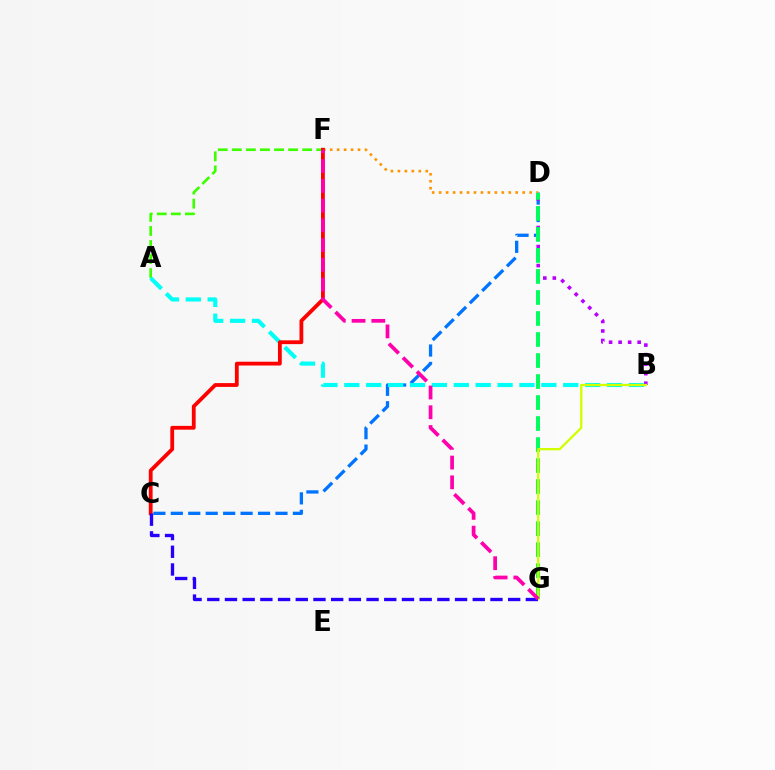{('C', 'D'): [{'color': '#0074ff', 'line_style': 'dashed', 'thickness': 2.37}], ('B', 'D'): [{'color': '#b900ff', 'line_style': 'dotted', 'thickness': 2.59}], ('D', 'F'): [{'color': '#ff9400', 'line_style': 'dotted', 'thickness': 1.89}], ('D', 'G'): [{'color': '#00ff5c', 'line_style': 'dashed', 'thickness': 2.85}], ('A', 'F'): [{'color': '#3dff00', 'line_style': 'dashed', 'thickness': 1.91}], ('A', 'B'): [{'color': '#00fff6', 'line_style': 'dashed', 'thickness': 2.97}], ('C', 'F'): [{'color': '#ff0000', 'line_style': 'solid', 'thickness': 2.74}], ('B', 'G'): [{'color': '#d1ff00', 'line_style': 'solid', 'thickness': 1.67}], ('C', 'G'): [{'color': '#2500ff', 'line_style': 'dashed', 'thickness': 2.4}], ('F', 'G'): [{'color': '#ff00ac', 'line_style': 'dashed', 'thickness': 2.68}]}